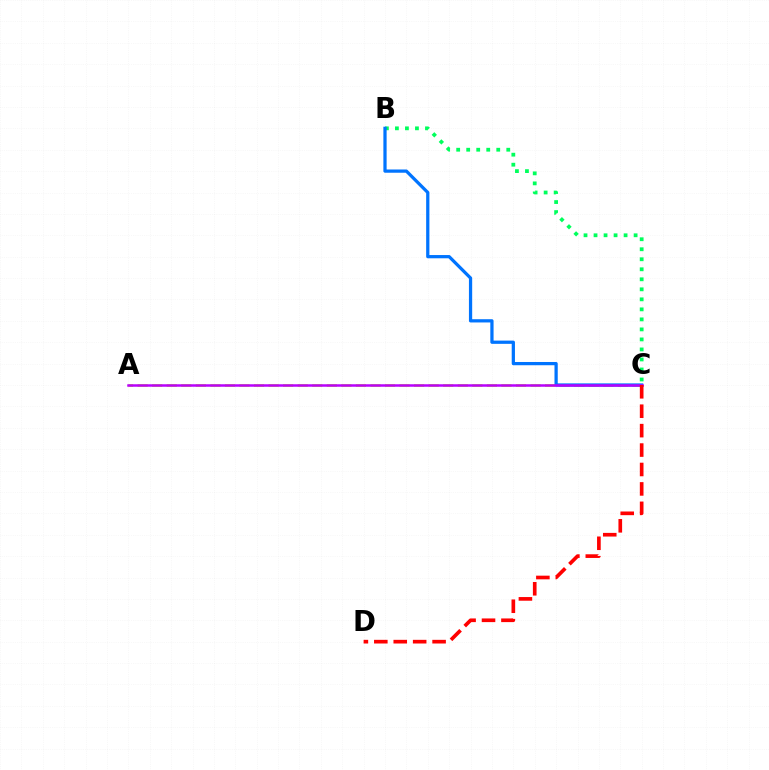{('A', 'C'): [{'color': '#d1ff00', 'line_style': 'dashed', 'thickness': 1.98}, {'color': '#b900ff', 'line_style': 'solid', 'thickness': 1.81}], ('B', 'C'): [{'color': '#00ff5c', 'line_style': 'dotted', 'thickness': 2.72}, {'color': '#0074ff', 'line_style': 'solid', 'thickness': 2.34}], ('C', 'D'): [{'color': '#ff0000', 'line_style': 'dashed', 'thickness': 2.64}]}